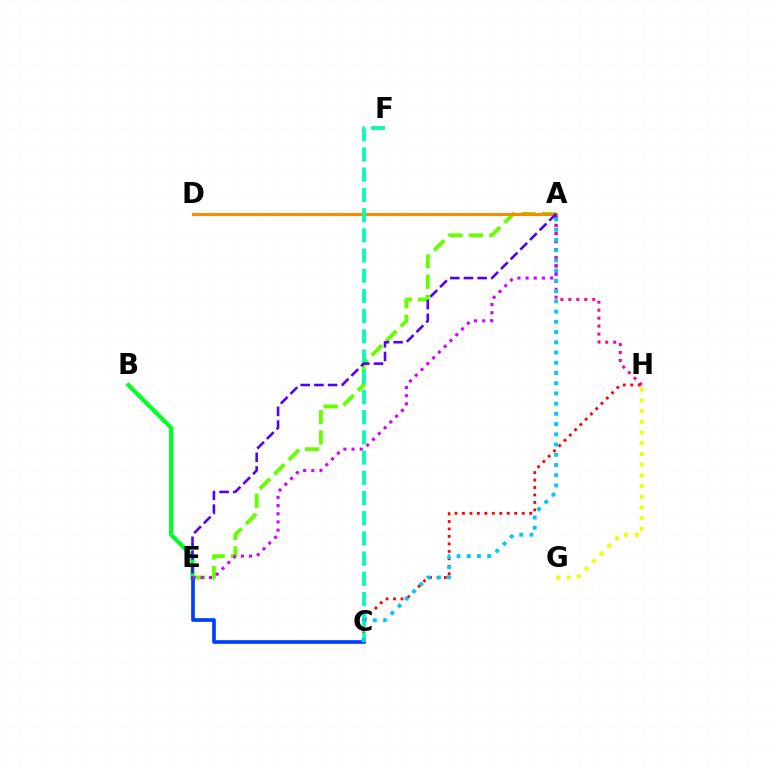{('A', 'E'): [{'color': '#66ff00', 'line_style': 'dashed', 'thickness': 2.78}, {'color': '#d600ff', 'line_style': 'dotted', 'thickness': 2.22}, {'color': '#4f00ff', 'line_style': 'dashed', 'thickness': 1.86}], ('B', 'E'): [{'color': '#00ff27', 'line_style': 'solid', 'thickness': 2.99}], ('C', 'H'): [{'color': '#ff0000', 'line_style': 'dotted', 'thickness': 2.03}], ('C', 'E'): [{'color': '#003fff', 'line_style': 'solid', 'thickness': 2.65}], ('A', 'H'): [{'color': '#ff00a0', 'line_style': 'dotted', 'thickness': 2.16}], ('A', 'D'): [{'color': '#ff8800', 'line_style': 'solid', 'thickness': 2.22}], ('C', 'F'): [{'color': '#00ffaf', 'line_style': 'dashed', 'thickness': 2.75}], ('A', 'C'): [{'color': '#00c7ff', 'line_style': 'dotted', 'thickness': 2.78}], ('G', 'H'): [{'color': '#eeff00', 'line_style': 'dotted', 'thickness': 2.91}]}